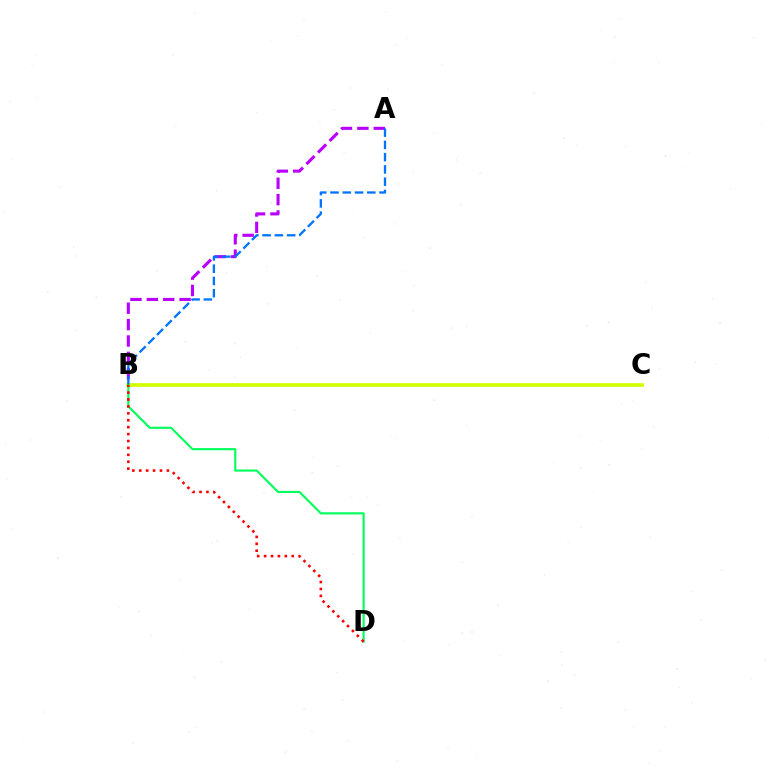{('A', 'B'): [{'color': '#b900ff', 'line_style': 'dashed', 'thickness': 2.23}, {'color': '#0074ff', 'line_style': 'dashed', 'thickness': 1.67}], ('B', 'C'): [{'color': '#d1ff00', 'line_style': 'solid', 'thickness': 2.66}], ('B', 'D'): [{'color': '#00ff5c', 'line_style': 'solid', 'thickness': 1.54}, {'color': '#ff0000', 'line_style': 'dotted', 'thickness': 1.88}]}